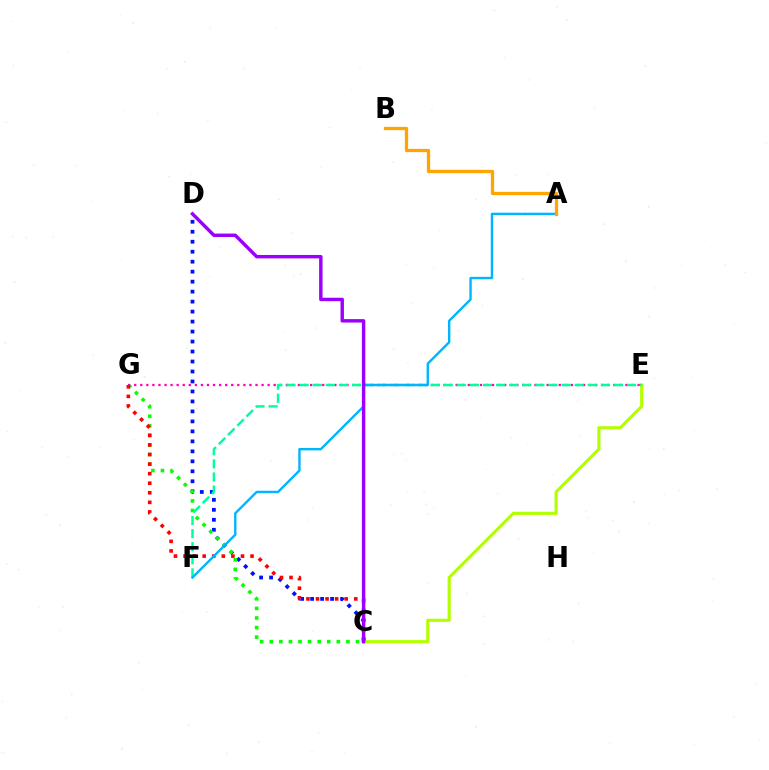{('C', 'D'): [{'color': '#0010ff', 'line_style': 'dotted', 'thickness': 2.71}, {'color': '#9b00ff', 'line_style': 'solid', 'thickness': 2.47}], ('C', 'G'): [{'color': '#08ff00', 'line_style': 'dotted', 'thickness': 2.6}, {'color': '#ff0000', 'line_style': 'dotted', 'thickness': 2.6}], ('E', 'G'): [{'color': '#ff00bd', 'line_style': 'dotted', 'thickness': 1.65}], ('C', 'E'): [{'color': '#b3ff00', 'line_style': 'solid', 'thickness': 2.26}], ('E', 'F'): [{'color': '#00ff9d', 'line_style': 'dashed', 'thickness': 1.78}], ('A', 'F'): [{'color': '#00b5ff', 'line_style': 'solid', 'thickness': 1.72}], ('A', 'B'): [{'color': '#ffa500', 'line_style': 'solid', 'thickness': 2.36}]}